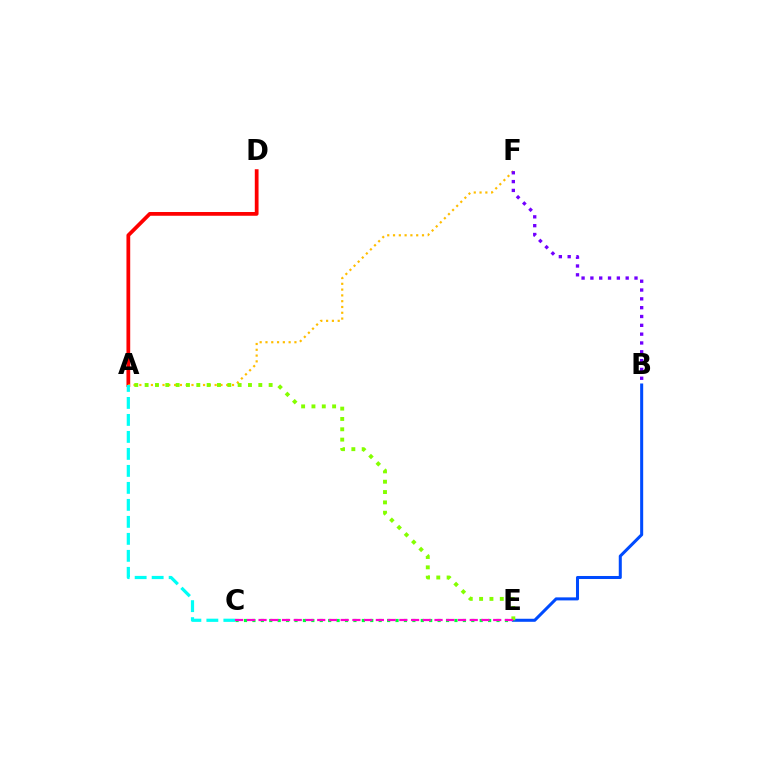{('B', 'E'): [{'color': '#004bff', 'line_style': 'solid', 'thickness': 2.19}], ('A', 'D'): [{'color': '#ff0000', 'line_style': 'solid', 'thickness': 2.7}], ('C', 'E'): [{'color': '#00ff39', 'line_style': 'dotted', 'thickness': 2.29}, {'color': '#ff00cf', 'line_style': 'dashed', 'thickness': 1.59}], ('A', 'F'): [{'color': '#ffbd00', 'line_style': 'dotted', 'thickness': 1.57}], ('A', 'C'): [{'color': '#00fff6', 'line_style': 'dashed', 'thickness': 2.31}], ('A', 'E'): [{'color': '#84ff00', 'line_style': 'dotted', 'thickness': 2.81}], ('B', 'F'): [{'color': '#7200ff', 'line_style': 'dotted', 'thickness': 2.4}]}